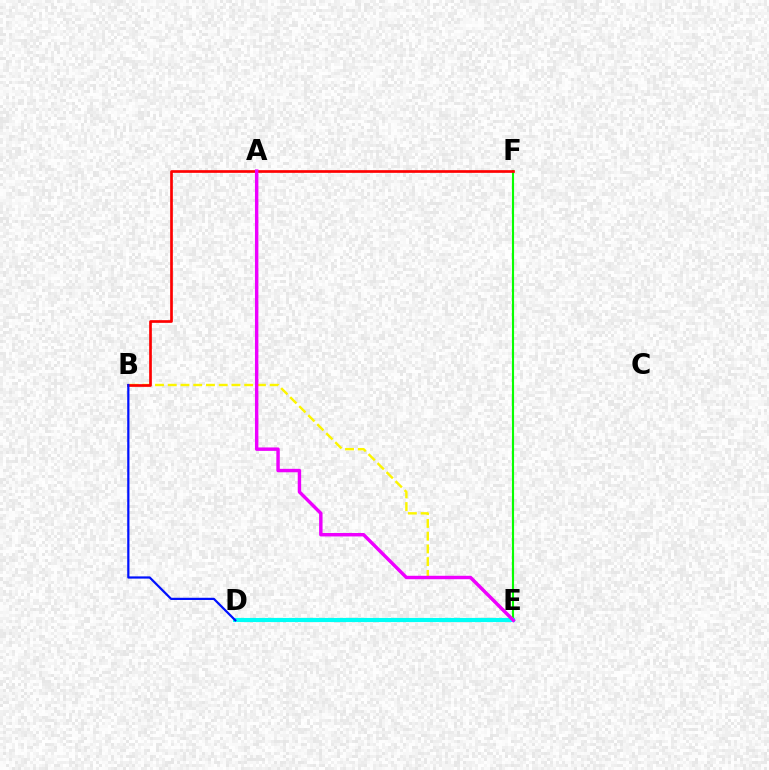{('E', 'F'): [{'color': '#08ff00', 'line_style': 'solid', 'thickness': 1.53}], ('B', 'E'): [{'color': '#fcf500', 'line_style': 'dashed', 'thickness': 1.73}], ('D', 'E'): [{'color': '#00fff6', 'line_style': 'solid', 'thickness': 2.99}], ('B', 'F'): [{'color': '#ff0000', 'line_style': 'solid', 'thickness': 1.94}], ('B', 'D'): [{'color': '#0010ff', 'line_style': 'solid', 'thickness': 1.6}], ('A', 'E'): [{'color': '#ee00ff', 'line_style': 'solid', 'thickness': 2.47}]}